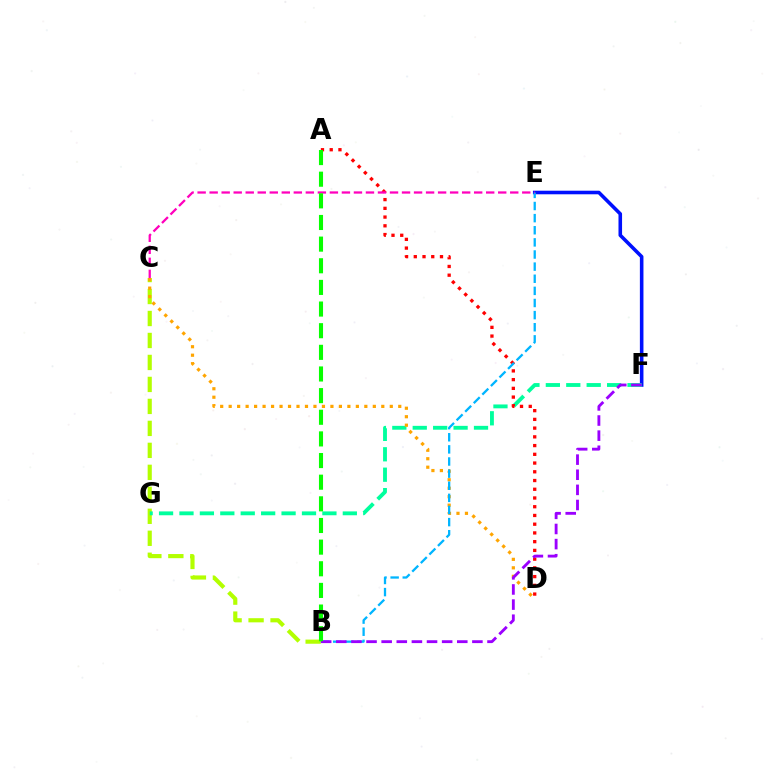{('B', 'C'): [{'color': '#b3ff00', 'line_style': 'dashed', 'thickness': 2.99}], ('E', 'F'): [{'color': '#0010ff', 'line_style': 'solid', 'thickness': 2.57}], ('F', 'G'): [{'color': '#00ff9d', 'line_style': 'dashed', 'thickness': 2.77}], ('A', 'D'): [{'color': '#ff0000', 'line_style': 'dotted', 'thickness': 2.37}], ('C', 'D'): [{'color': '#ffa500', 'line_style': 'dotted', 'thickness': 2.3}], ('B', 'E'): [{'color': '#00b5ff', 'line_style': 'dashed', 'thickness': 1.65}], ('B', 'F'): [{'color': '#9b00ff', 'line_style': 'dashed', 'thickness': 2.05}], ('C', 'E'): [{'color': '#ff00bd', 'line_style': 'dashed', 'thickness': 1.63}], ('A', 'B'): [{'color': '#08ff00', 'line_style': 'dashed', 'thickness': 2.94}]}